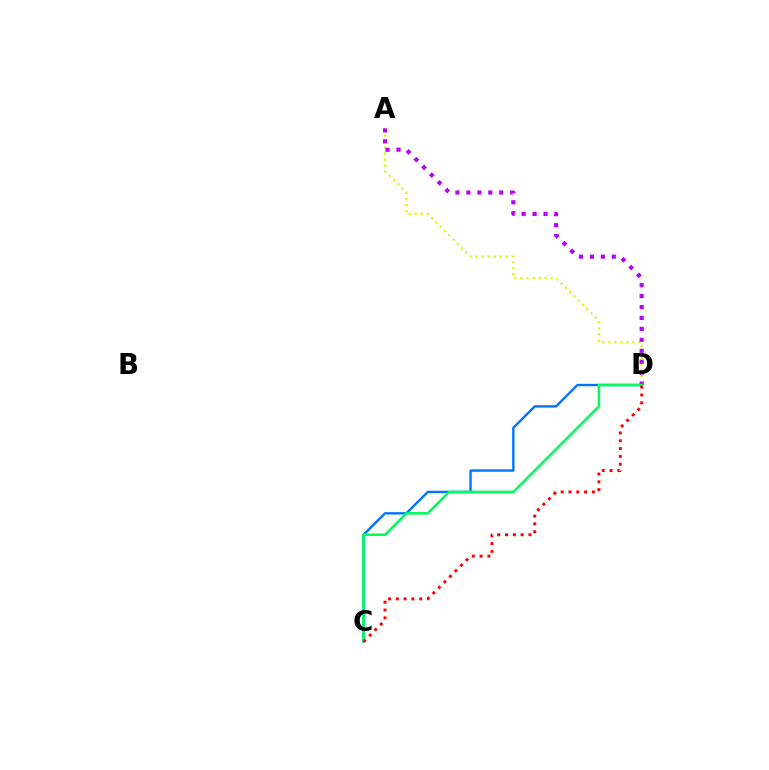{('C', 'D'): [{'color': '#0074ff', 'line_style': 'solid', 'thickness': 1.72}, {'color': '#00ff5c', 'line_style': 'solid', 'thickness': 1.86}, {'color': '#ff0000', 'line_style': 'dotted', 'thickness': 2.12}], ('A', 'D'): [{'color': '#d1ff00', 'line_style': 'dotted', 'thickness': 1.64}, {'color': '#b900ff', 'line_style': 'dotted', 'thickness': 2.97}]}